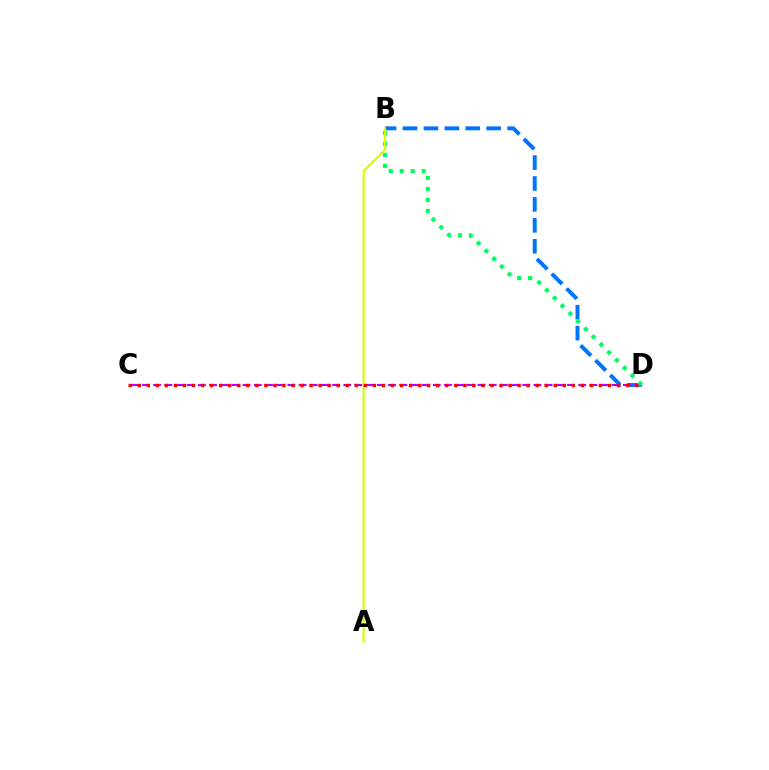{('B', 'D'): [{'color': '#0074ff', 'line_style': 'dashed', 'thickness': 2.84}, {'color': '#00ff5c', 'line_style': 'dotted', 'thickness': 2.98}], ('C', 'D'): [{'color': '#b900ff', 'line_style': 'dashed', 'thickness': 1.52}, {'color': '#ff0000', 'line_style': 'dotted', 'thickness': 2.46}], ('A', 'B'): [{'color': '#d1ff00', 'line_style': 'solid', 'thickness': 1.58}]}